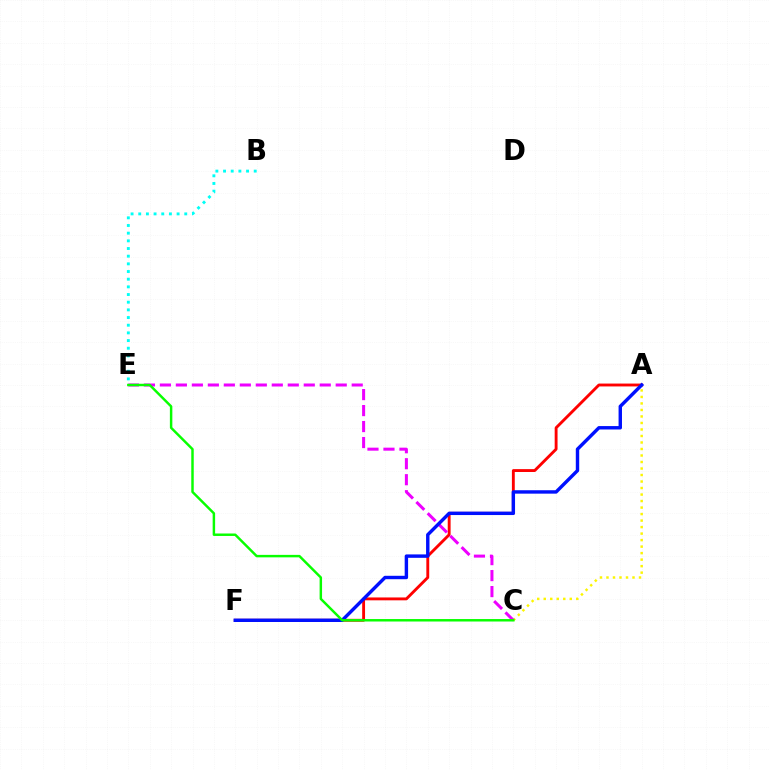{('A', 'C'): [{'color': '#fcf500', 'line_style': 'dotted', 'thickness': 1.77}], ('A', 'F'): [{'color': '#ff0000', 'line_style': 'solid', 'thickness': 2.07}, {'color': '#0010ff', 'line_style': 'solid', 'thickness': 2.46}], ('B', 'E'): [{'color': '#00fff6', 'line_style': 'dotted', 'thickness': 2.08}], ('C', 'E'): [{'color': '#ee00ff', 'line_style': 'dashed', 'thickness': 2.17}, {'color': '#08ff00', 'line_style': 'solid', 'thickness': 1.77}]}